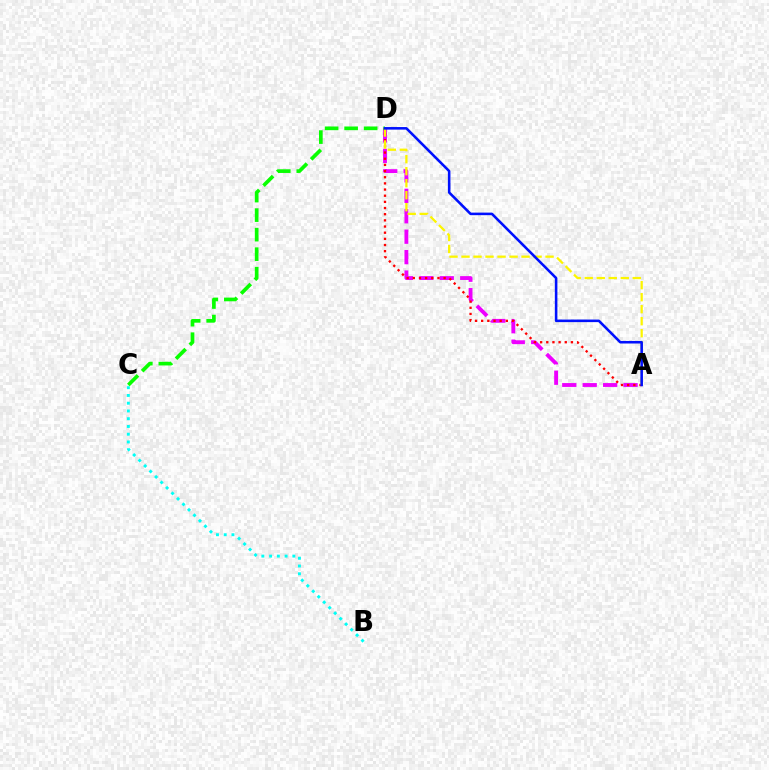{('A', 'D'): [{'color': '#ee00ff', 'line_style': 'dashed', 'thickness': 2.78}, {'color': '#ff0000', 'line_style': 'dotted', 'thickness': 1.67}, {'color': '#fcf500', 'line_style': 'dashed', 'thickness': 1.63}, {'color': '#0010ff', 'line_style': 'solid', 'thickness': 1.85}], ('B', 'C'): [{'color': '#00fff6', 'line_style': 'dotted', 'thickness': 2.11}], ('C', 'D'): [{'color': '#08ff00', 'line_style': 'dashed', 'thickness': 2.65}]}